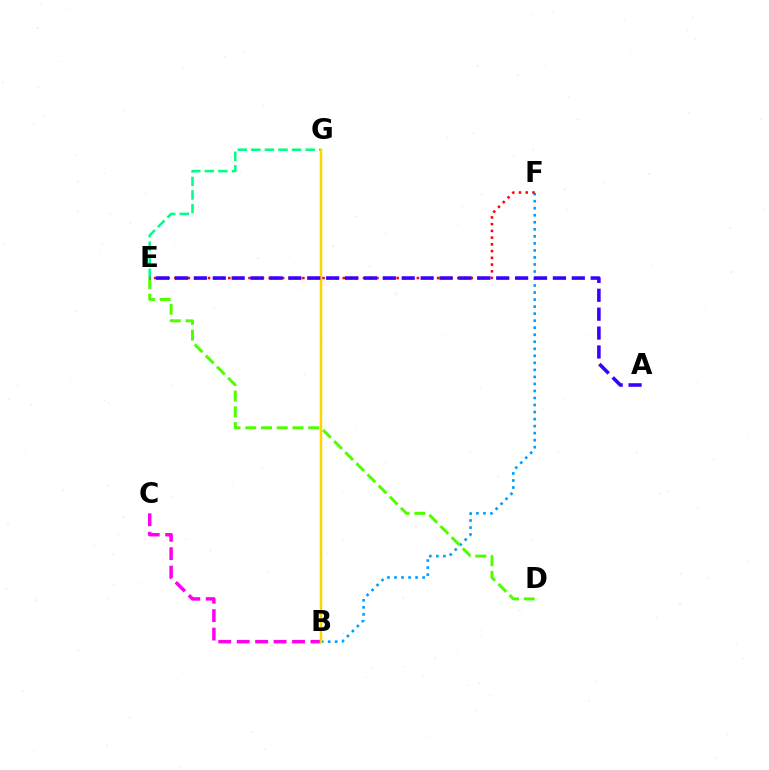{('B', 'C'): [{'color': '#ff00ed', 'line_style': 'dashed', 'thickness': 2.5}], ('E', 'G'): [{'color': '#00ff86', 'line_style': 'dashed', 'thickness': 1.84}], ('B', 'F'): [{'color': '#009eff', 'line_style': 'dotted', 'thickness': 1.91}], ('D', 'E'): [{'color': '#4fff00', 'line_style': 'dashed', 'thickness': 2.14}], ('B', 'G'): [{'color': '#ffd500', 'line_style': 'solid', 'thickness': 1.79}], ('E', 'F'): [{'color': '#ff0000', 'line_style': 'dotted', 'thickness': 1.83}], ('A', 'E'): [{'color': '#3700ff', 'line_style': 'dashed', 'thickness': 2.57}]}